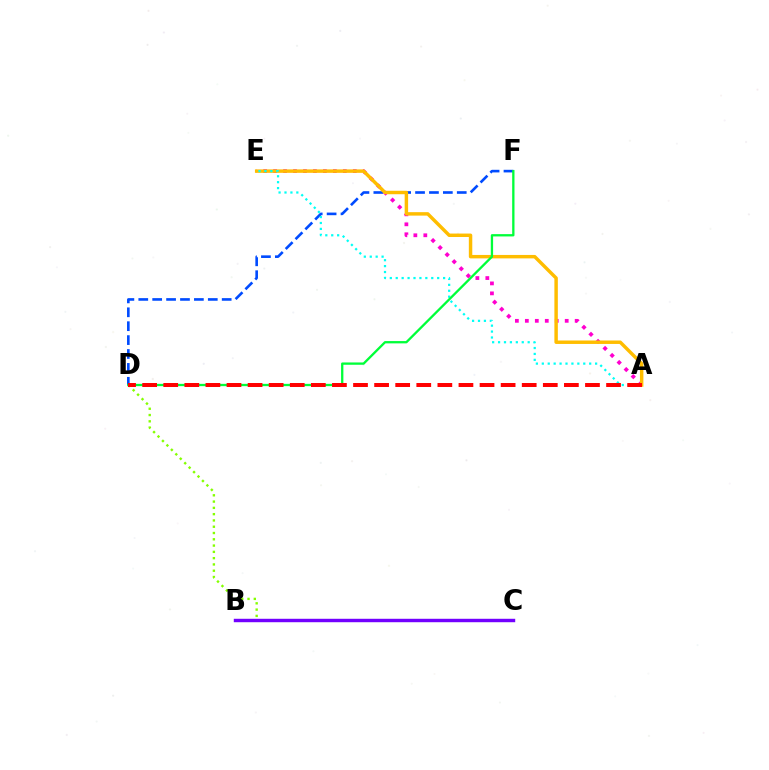{('C', 'D'): [{'color': '#84ff00', 'line_style': 'dotted', 'thickness': 1.71}], ('B', 'C'): [{'color': '#7200ff', 'line_style': 'solid', 'thickness': 2.47}], ('D', 'F'): [{'color': '#004bff', 'line_style': 'dashed', 'thickness': 1.89}, {'color': '#00ff39', 'line_style': 'solid', 'thickness': 1.66}], ('A', 'E'): [{'color': '#ff00cf', 'line_style': 'dotted', 'thickness': 2.71}, {'color': '#ffbd00', 'line_style': 'solid', 'thickness': 2.48}, {'color': '#00fff6', 'line_style': 'dotted', 'thickness': 1.61}], ('A', 'D'): [{'color': '#ff0000', 'line_style': 'dashed', 'thickness': 2.86}]}